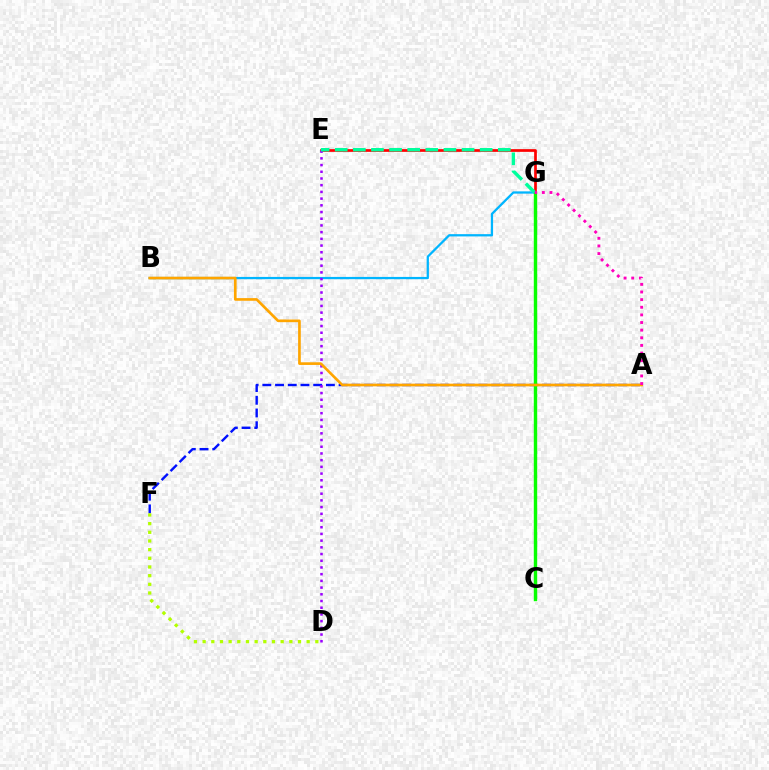{('B', 'G'): [{'color': '#00b5ff', 'line_style': 'solid', 'thickness': 1.63}], ('E', 'G'): [{'color': '#ff0000', 'line_style': 'solid', 'thickness': 1.95}, {'color': '#00ff9d', 'line_style': 'dashed', 'thickness': 2.46}], ('A', 'F'): [{'color': '#0010ff', 'line_style': 'dashed', 'thickness': 1.73}], ('C', 'G'): [{'color': '#08ff00', 'line_style': 'solid', 'thickness': 2.46}], ('D', 'E'): [{'color': '#9b00ff', 'line_style': 'dotted', 'thickness': 1.82}], ('D', 'F'): [{'color': '#b3ff00', 'line_style': 'dotted', 'thickness': 2.36}], ('A', 'B'): [{'color': '#ffa500', 'line_style': 'solid', 'thickness': 1.92}], ('A', 'G'): [{'color': '#ff00bd', 'line_style': 'dotted', 'thickness': 2.07}]}